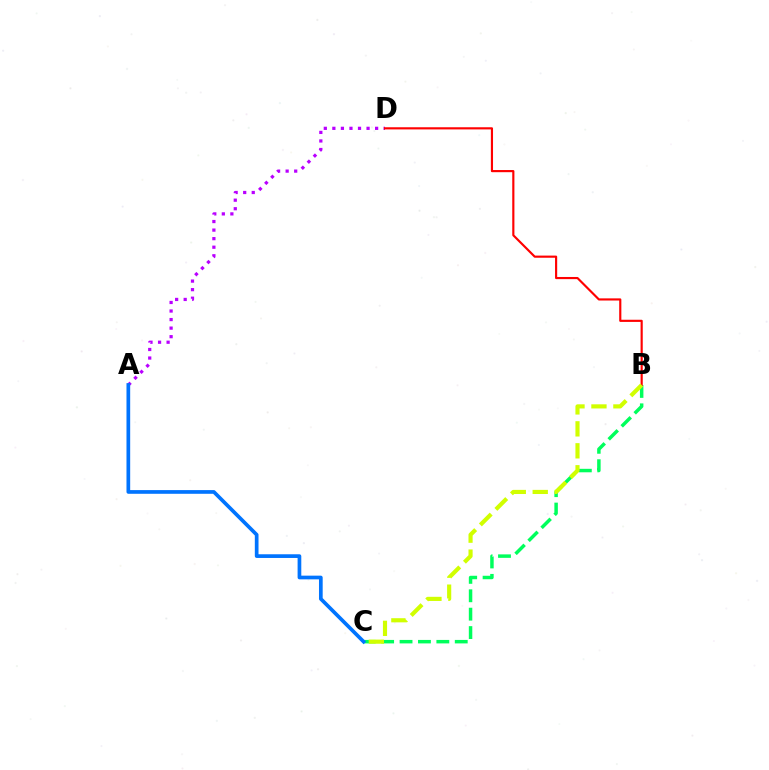{('B', 'C'): [{'color': '#00ff5c', 'line_style': 'dashed', 'thickness': 2.5}, {'color': '#d1ff00', 'line_style': 'dashed', 'thickness': 2.98}], ('A', 'D'): [{'color': '#b900ff', 'line_style': 'dotted', 'thickness': 2.32}], ('B', 'D'): [{'color': '#ff0000', 'line_style': 'solid', 'thickness': 1.55}], ('A', 'C'): [{'color': '#0074ff', 'line_style': 'solid', 'thickness': 2.66}]}